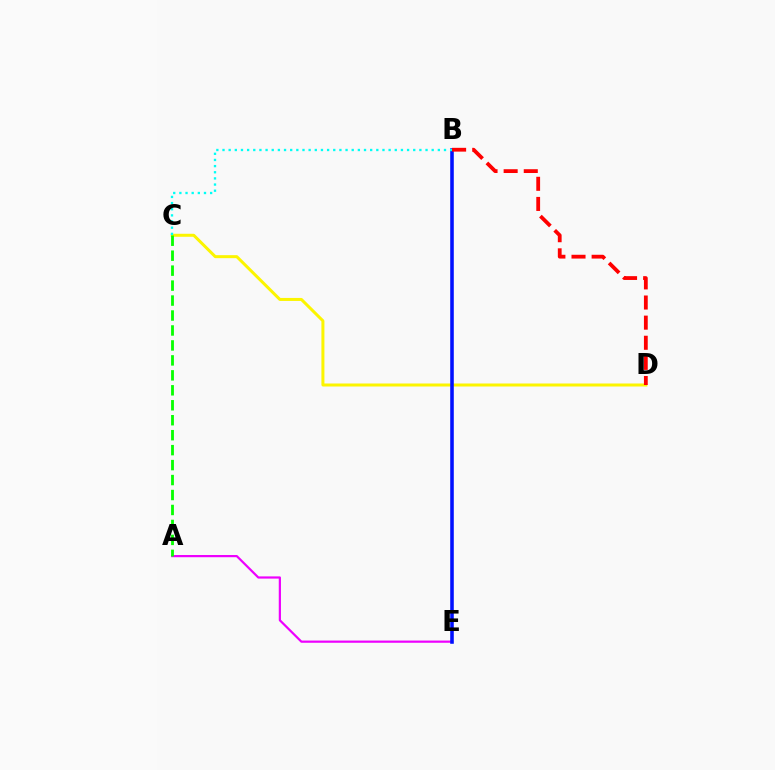{('A', 'E'): [{'color': '#ee00ff', 'line_style': 'solid', 'thickness': 1.59}], ('C', 'D'): [{'color': '#fcf500', 'line_style': 'solid', 'thickness': 2.16}], ('B', 'E'): [{'color': '#0010ff', 'line_style': 'solid', 'thickness': 2.57}], ('B', 'C'): [{'color': '#00fff6', 'line_style': 'dotted', 'thickness': 1.67}], ('B', 'D'): [{'color': '#ff0000', 'line_style': 'dashed', 'thickness': 2.73}], ('A', 'C'): [{'color': '#08ff00', 'line_style': 'dashed', 'thickness': 2.03}]}